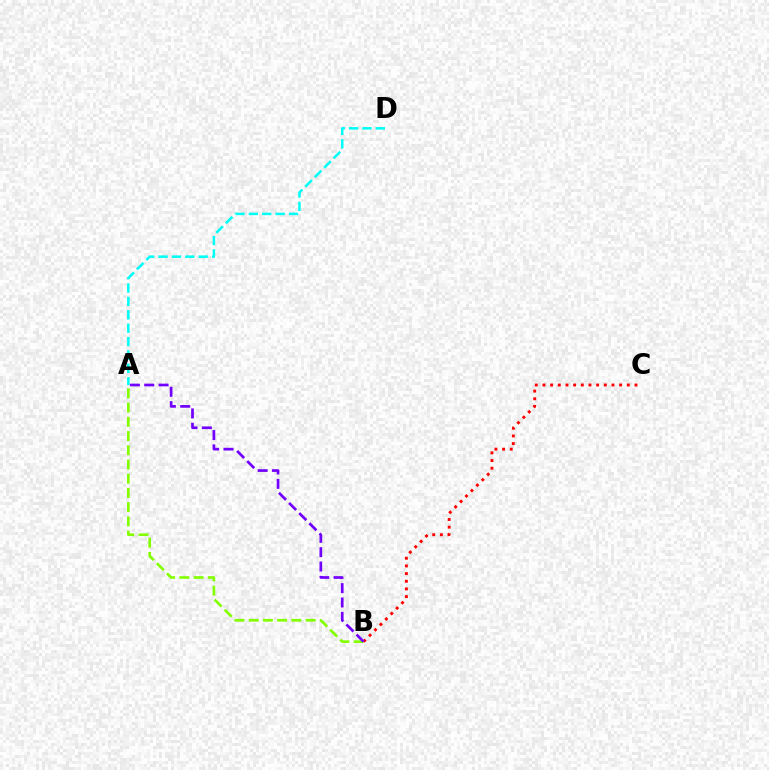{('A', 'D'): [{'color': '#00fff6', 'line_style': 'dashed', 'thickness': 1.82}], ('B', 'C'): [{'color': '#ff0000', 'line_style': 'dotted', 'thickness': 2.08}], ('A', 'B'): [{'color': '#84ff00', 'line_style': 'dashed', 'thickness': 1.93}, {'color': '#7200ff', 'line_style': 'dashed', 'thickness': 1.95}]}